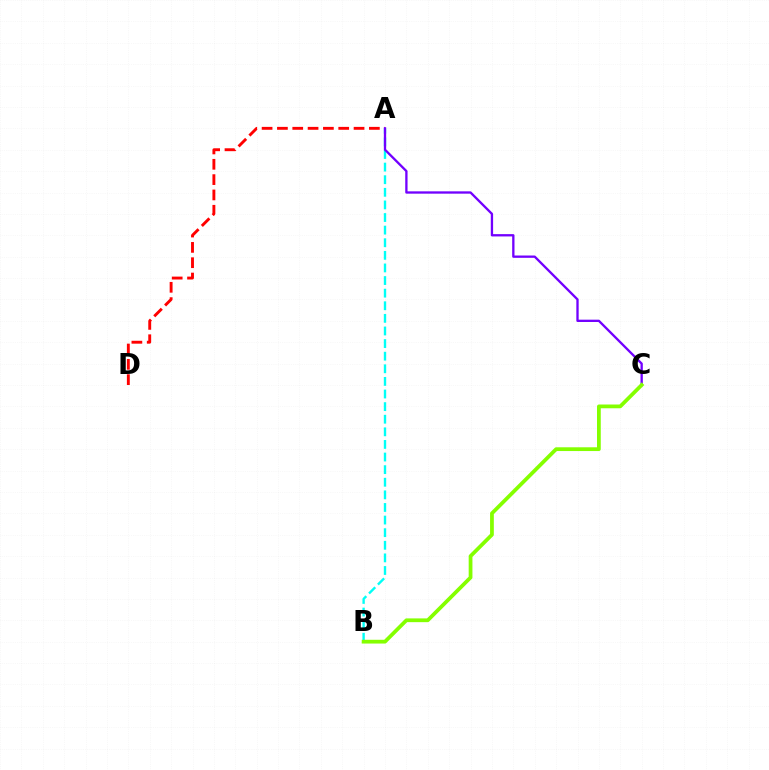{('A', 'B'): [{'color': '#00fff6', 'line_style': 'dashed', 'thickness': 1.71}], ('A', 'D'): [{'color': '#ff0000', 'line_style': 'dashed', 'thickness': 2.08}], ('A', 'C'): [{'color': '#7200ff', 'line_style': 'solid', 'thickness': 1.67}], ('B', 'C'): [{'color': '#84ff00', 'line_style': 'solid', 'thickness': 2.71}]}